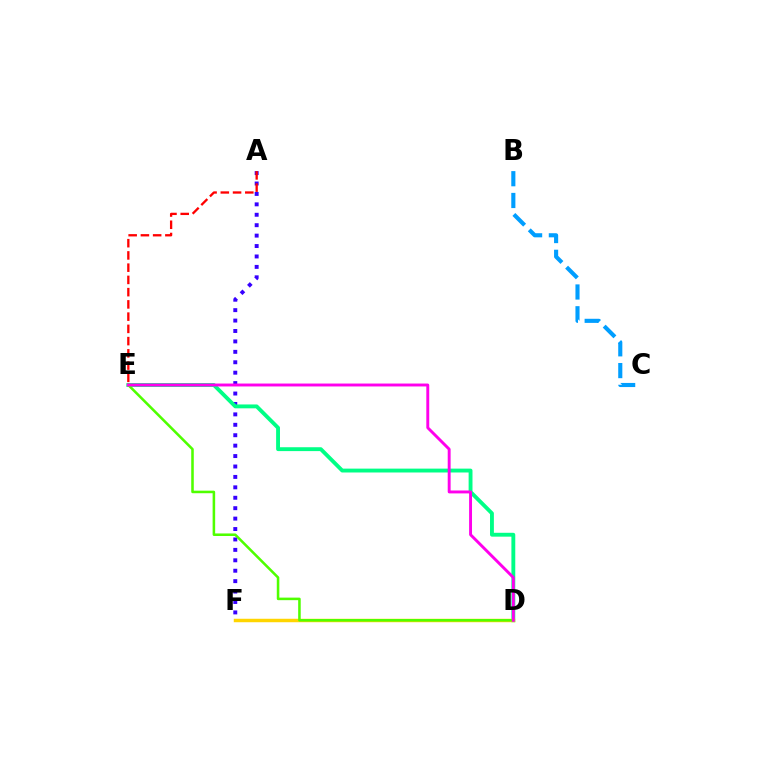{('A', 'F'): [{'color': '#3700ff', 'line_style': 'dotted', 'thickness': 2.83}], ('D', 'E'): [{'color': '#00ff86', 'line_style': 'solid', 'thickness': 2.79}, {'color': '#4fff00', 'line_style': 'solid', 'thickness': 1.84}, {'color': '#ff00ed', 'line_style': 'solid', 'thickness': 2.1}], ('B', 'C'): [{'color': '#009eff', 'line_style': 'dashed', 'thickness': 2.96}], ('A', 'E'): [{'color': '#ff0000', 'line_style': 'dashed', 'thickness': 1.66}], ('D', 'F'): [{'color': '#ffd500', 'line_style': 'solid', 'thickness': 2.5}]}